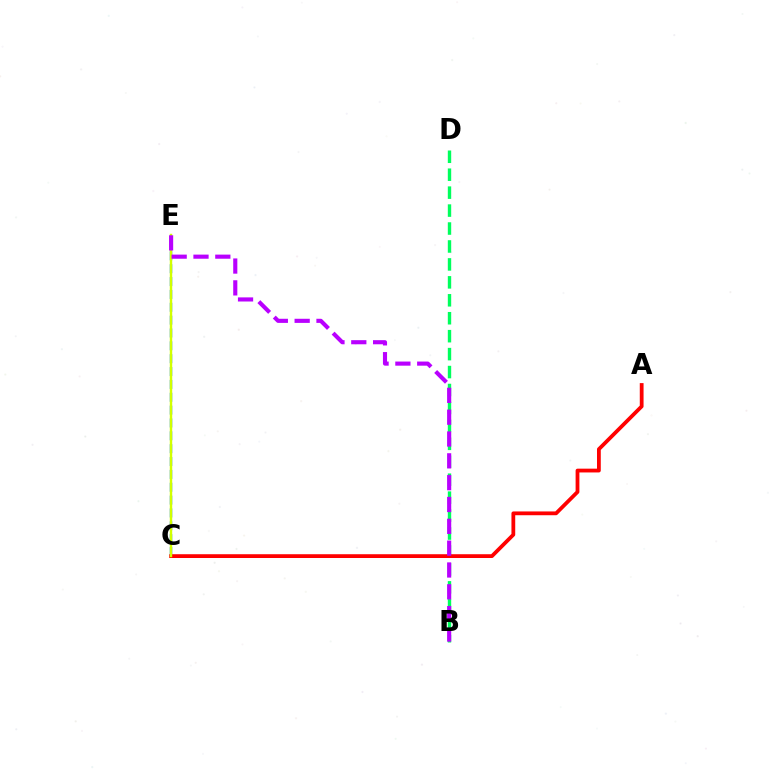{('B', 'D'): [{'color': '#00ff5c', 'line_style': 'dashed', 'thickness': 2.44}], ('C', 'E'): [{'color': '#0074ff', 'line_style': 'dashed', 'thickness': 1.75}, {'color': '#d1ff00', 'line_style': 'solid', 'thickness': 1.75}], ('A', 'C'): [{'color': '#ff0000', 'line_style': 'solid', 'thickness': 2.73}], ('B', 'E'): [{'color': '#b900ff', 'line_style': 'dashed', 'thickness': 2.97}]}